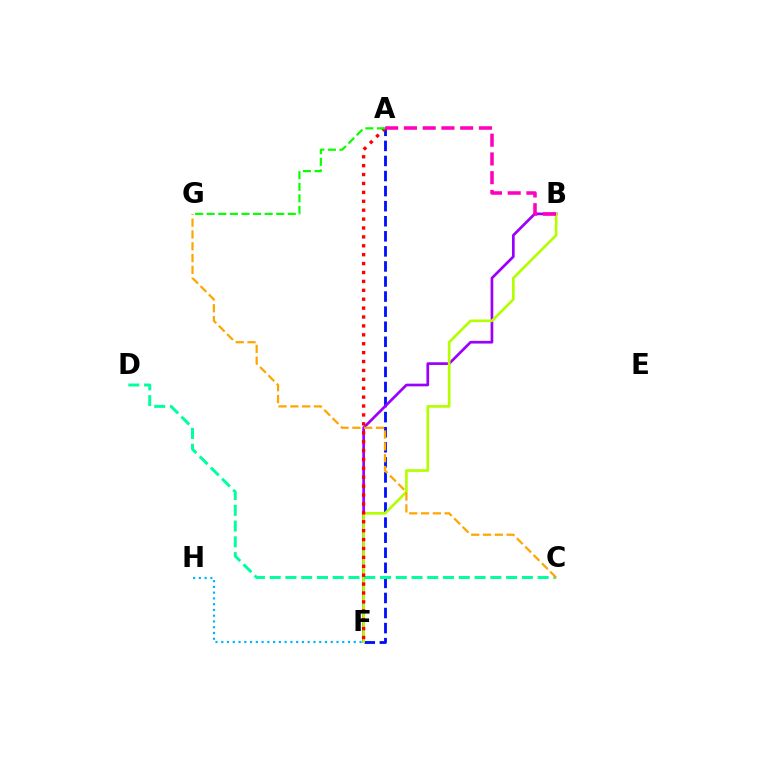{('A', 'F'): [{'color': '#0010ff', 'line_style': 'dashed', 'thickness': 2.05}, {'color': '#ff0000', 'line_style': 'dotted', 'thickness': 2.42}], ('B', 'F'): [{'color': '#9b00ff', 'line_style': 'solid', 'thickness': 1.94}, {'color': '#b3ff00', 'line_style': 'solid', 'thickness': 1.92}], ('C', 'D'): [{'color': '#00ff9d', 'line_style': 'dashed', 'thickness': 2.14}], ('F', 'H'): [{'color': '#00b5ff', 'line_style': 'dotted', 'thickness': 1.57}], ('A', 'G'): [{'color': '#08ff00', 'line_style': 'dashed', 'thickness': 1.57}], ('A', 'B'): [{'color': '#ff00bd', 'line_style': 'dashed', 'thickness': 2.55}], ('C', 'G'): [{'color': '#ffa500', 'line_style': 'dashed', 'thickness': 1.6}]}